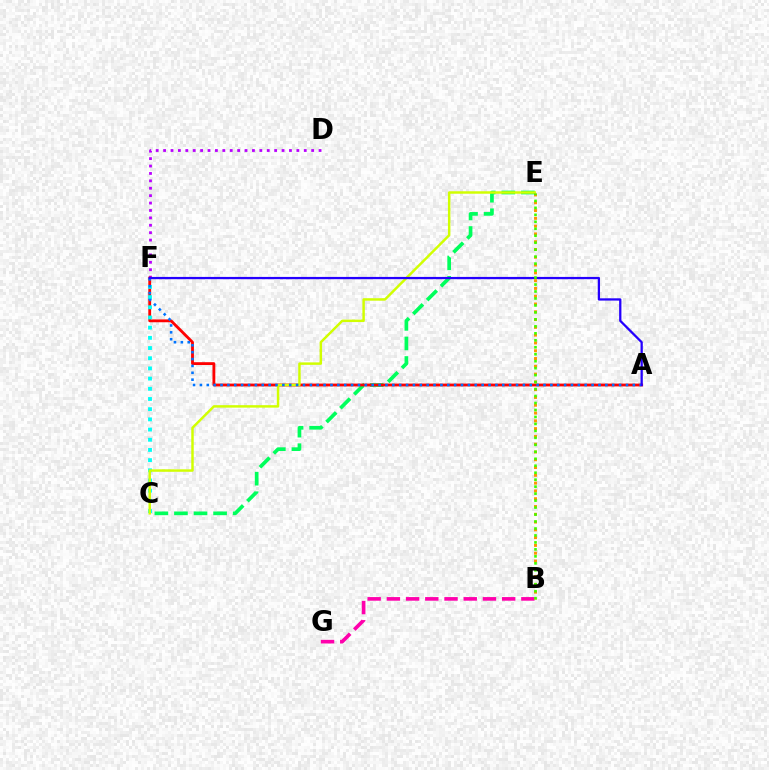{('C', 'E'): [{'color': '#00ff5c', 'line_style': 'dashed', 'thickness': 2.66}, {'color': '#d1ff00', 'line_style': 'solid', 'thickness': 1.77}], ('D', 'F'): [{'color': '#b900ff', 'line_style': 'dotted', 'thickness': 2.01}], ('A', 'F'): [{'color': '#ff0000', 'line_style': 'solid', 'thickness': 2.04}, {'color': '#0074ff', 'line_style': 'dotted', 'thickness': 1.87}, {'color': '#2500ff', 'line_style': 'solid', 'thickness': 1.64}], ('C', 'F'): [{'color': '#00fff6', 'line_style': 'dotted', 'thickness': 2.77}], ('B', 'G'): [{'color': '#ff00ac', 'line_style': 'dashed', 'thickness': 2.61}], ('B', 'E'): [{'color': '#ff9400', 'line_style': 'dotted', 'thickness': 2.12}, {'color': '#3dff00', 'line_style': 'dotted', 'thickness': 1.89}]}